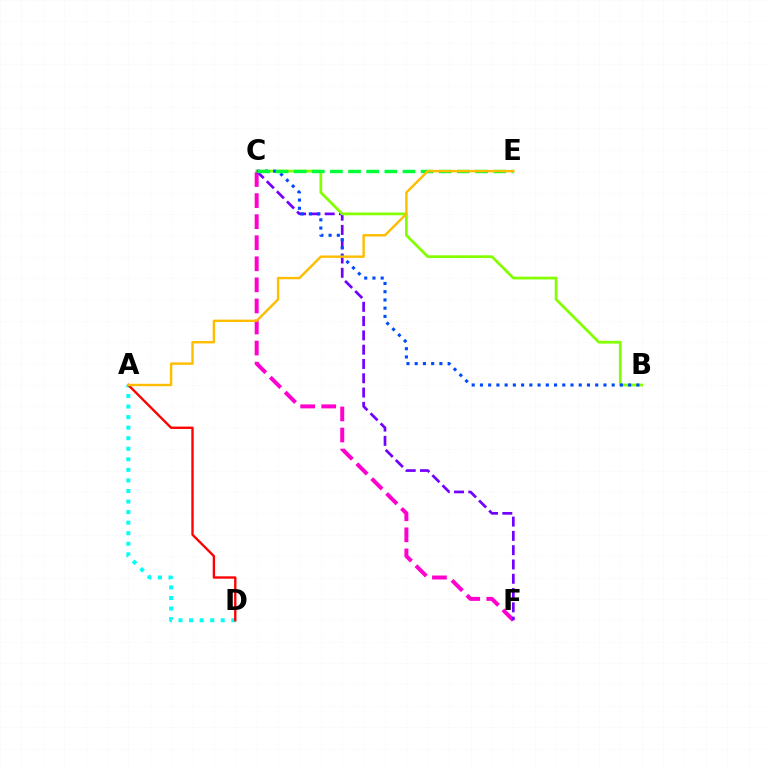{('C', 'F'): [{'color': '#ff00cf', 'line_style': 'dashed', 'thickness': 2.86}, {'color': '#7200ff', 'line_style': 'dashed', 'thickness': 1.94}], ('A', 'D'): [{'color': '#00fff6', 'line_style': 'dotted', 'thickness': 2.87}, {'color': '#ff0000', 'line_style': 'solid', 'thickness': 1.69}], ('B', 'C'): [{'color': '#84ff00', 'line_style': 'solid', 'thickness': 1.98}, {'color': '#004bff', 'line_style': 'dotted', 'thickness': 2.24}], ('C', 'E'): [{'color': '#00ff39', 'line_style': 'dashed', 'thickness': 2.46}], ('A', 'E'): [{'color': '#ffbd00', 'line_style': 'solid', 'thickness': 1.73}]}